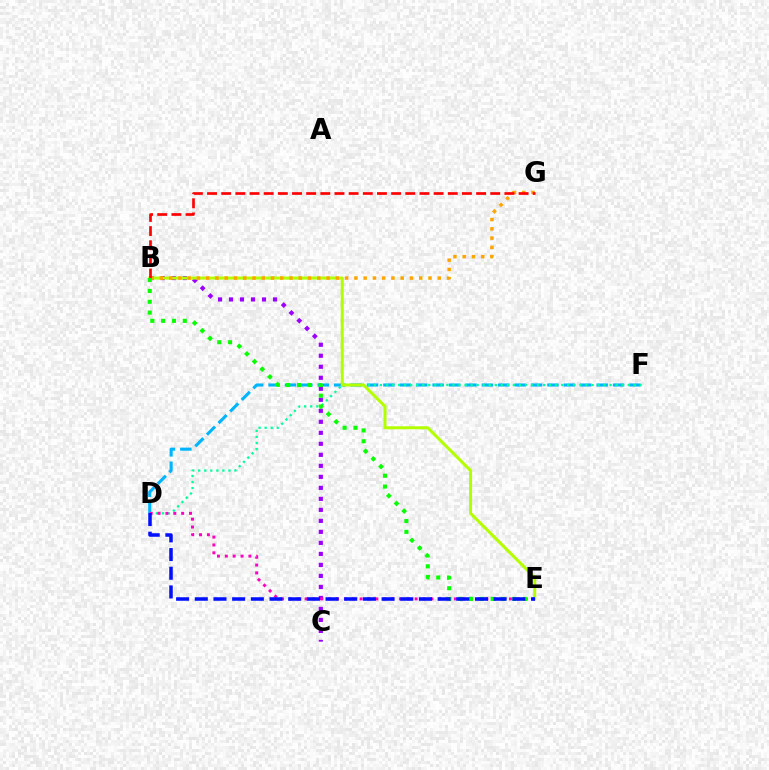{('D', 'F'): [{'color': '#00b5ff', 'line_style': 'dashed', 'thickness': 2.23}, {'color': '#00ff9d', 'line_style': 'dotted', 'thickness': 1.64}], ('B', 'C'): [{'color': '#9b00ff', 'line_style': 'dotted', 'thickness': 2.99}], ('B', 'E'): [{'color': '#b3ff00', 'line_style': 'solid', 'thickness': 2.19}, {'color': '#08ff00', 'line_style': 'dotted', 'thickness': 2.94}], ('B', 'G'): [{'color': '#ffa500', 'line_style': 'dotted', 'thickness': 2.52}, {'color': '#ff0000', 'line_style': 'dashed', 'thickness': 1.92}], ('D', 'E'): [{'color': '#ff00bd', 'line_style': 'dotted', 'thickness': 2.14}, {'color': '#0010ff', 'line_style': 'dashed', 'thickness': 2.54}]}